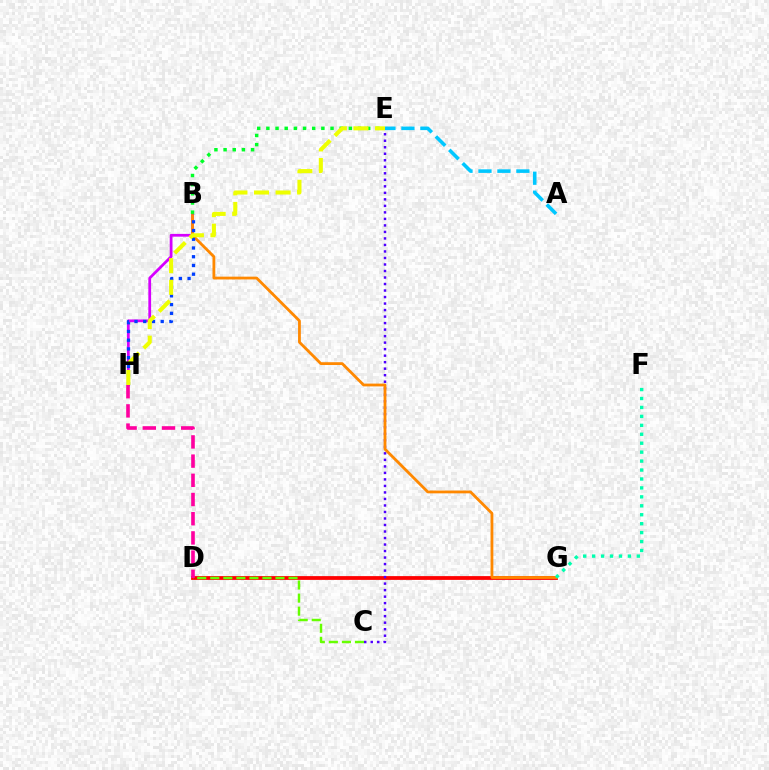{('B', 'H'): [{'color': '#d600ff', 'line_style': 'solid', 'thickness': 1.99}, {'color': '#003fff', 'line_style': 'dotted', 'thickness': 2.37}], ('D', 'G'): [{'color': '#ff0000', 'line_style': 'solid', 'thickness': 2.72}], ('C', 'E'): [{'color': '#4f00ff', 'line_style': 'dotted', 'thickness': 1.77}], ('C', 'D'): [{'color': '#66ff00', 'line_style': 'dashed', 'thickness': 1.77}], ('B', 'G'): [{'color': '#ff8800', 'line_style': 'solid', 'thickness': 2.01}], ('D', 'H'): [{'color': '#ff00a0', 'line_style': 'dashed', 'thickness': 2.61}], ('F', 'G'): [{'color': '#00ffaf', 'line_style': 'dotted', 'thickness': 2.43}], ('B', 'E'): [{'color': '#00ff27', 'line_style': 'dotted', 'thickness': 2.49}], ('A', 'E'): [{'color': '#00c7ff', 'line_style': 'dashed', 'thickness': 2.58}], ('E', 'H'): [{'color': '#eeff00', 'line_style': 'dashed', 'thickness': 2.93}]}